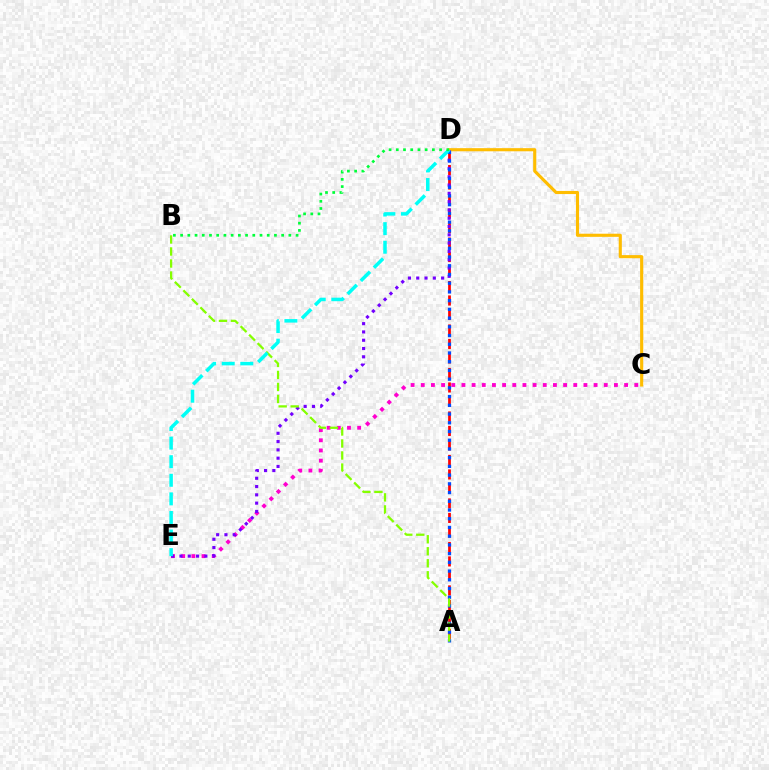{('A', 'D'): [{'color': '#ff0000', 'line_style': 'dashed', 'thickness': 1.97}, {'color': '#004bff', 'line_style': 'dotted', 'thickness': 2.37}], ('C', 'D'): [{'color': '#ffbd00', 'line_style': 'solid', 'thickness': 2.24}], ('C', 'E'): [{'color': '#ff00cf', 'line_style': 'dotted', 'thickness': 2.76}], ('D', 'E'): [{'color': '#7200ff', 'line_style': 'dotted', 'thickness': 2.25}, {'color': '#00fff6', 'line_style': 'dashed', 'thickness': 2.53}], ('A', 'B'): [{'color': '#84ff00', 'line_style': 'dashed', 'thickness': 1.63}], ('B', 'D'): [{'color': '#00ff39', 'line_style': 'dotted', 'thickness': 1.96}]}